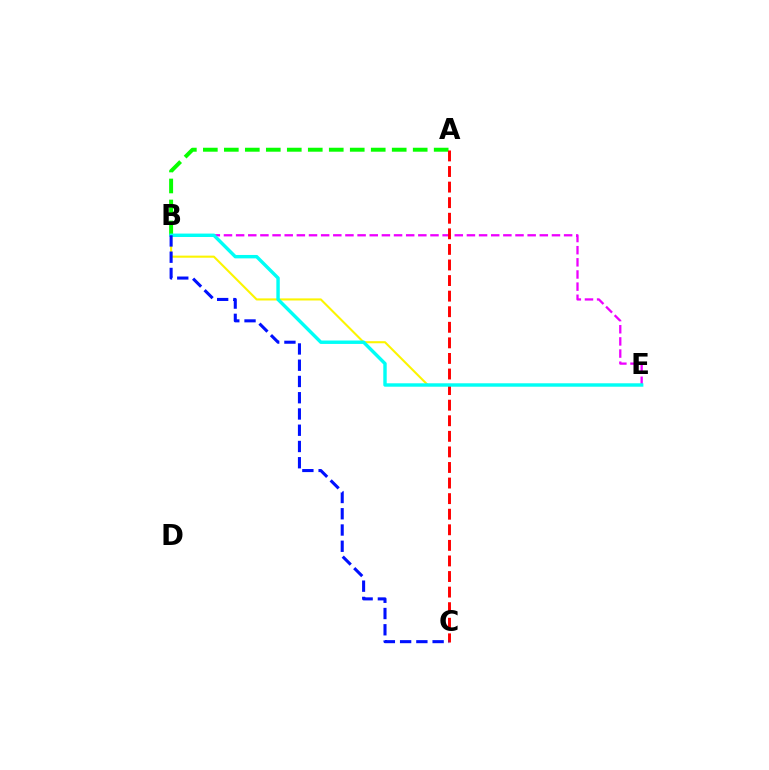{('B', 'E'): [{'color': '#ee00ff', 'line_style': 'dashed', 'thickness': 1.65}, {'color': '#fcf500', 'line_style': 'solid', 'thickness': 1.5}, {'color': '#00fff6', 'line_style': 'solid', 'thickness': 2.46}], ('A', 'B'): [{'color': '#08ff00', 'line_style': 'dashed', 'thickness': 2.85}], ('A', 'C'): [{'color': '#ff0000', 'line_style': 'dashed', 'thickness': 2.12}], ('B', 'C'): [{'color': '#0010ff', 'line_style': 'dashed', 'thickness': 2.21}]}